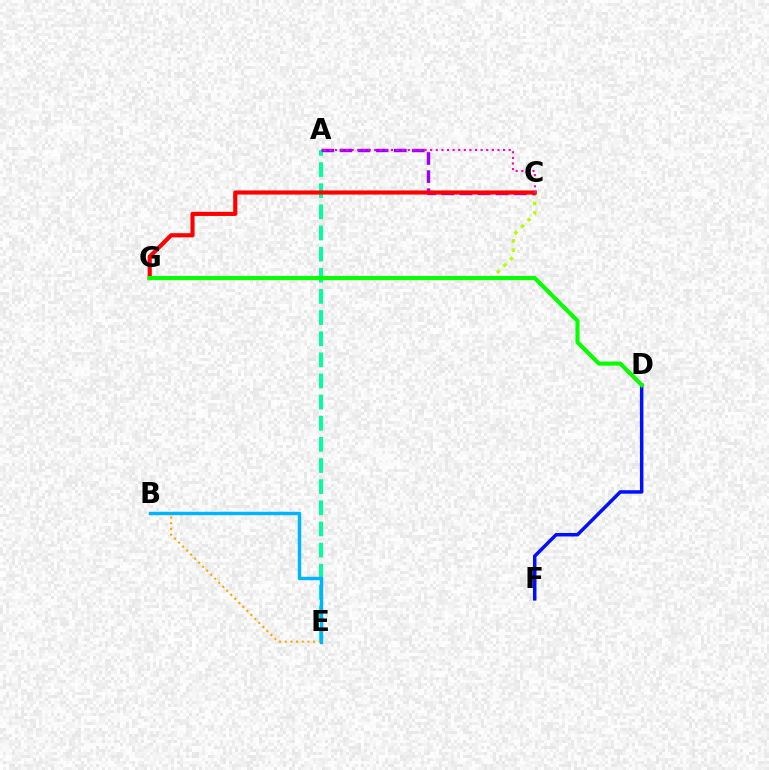{('A', 'E'): [{'color': '#00ff9d', 'line_style': 'dashed', 'thickness': 2.87}], ('C', 'G'): [{'color': '#b3ff00', 'line_style': 'dotted', 'thickness': 2.51}, {'color': '#ff0000', 'line_style': 'solid', 'thickness': 2.98}], ('B', 'E'): [{'color': '#ffa500', 'line_style': 'dotted', 'thickness': 1.54}, {'color': '#00b5ff', 'line_style': 'solid', 'thickness': 2.47}], ('A', 'C'): [{'color': '#9b00ff', 'line_style': 'dashed', 'thickness': 2.46}, {'color': '#ff00bd', 'line_style': 'dotted', 'thickness': 1.52}], ('D', 'F'): [{'color': '#0010ff', 'line_style': 'solid', 'thickness': 2.51}], ('D', 'G'): [{'color': '#08ff00', 'line_style': 'solid', 'thickness': 2.97}]}